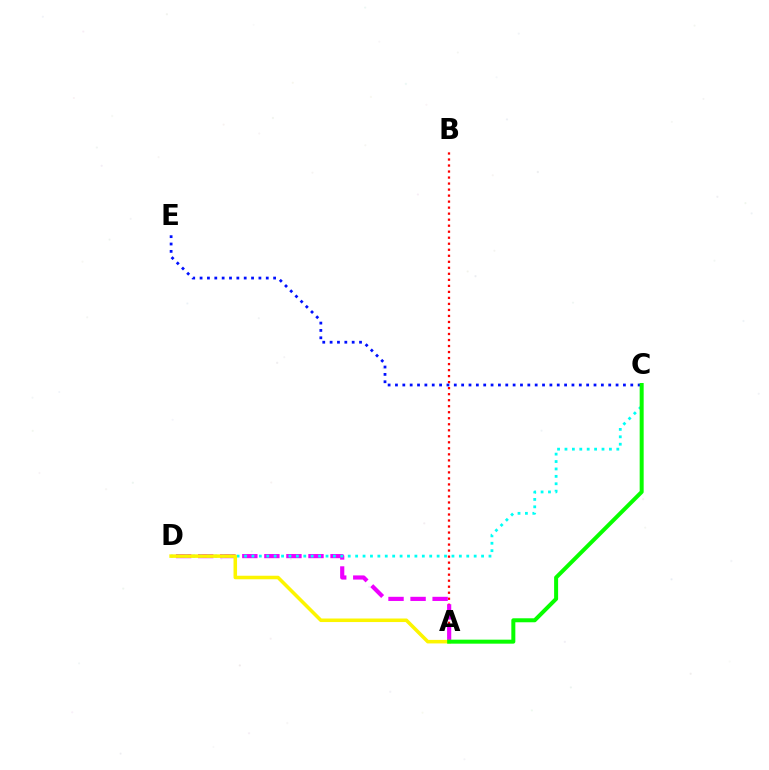{('A', 'B'): [{'color': '#ff0000', 'line_style': 'dotted', 'thickness': 1.63}], ('A', 'D'): [{'color': '#ee00ff', 'line_style': 'dashed', 'thickness': 3.0}, {'color': '#fcf500', 'line_style': 'solid', 'thickness': 2.55}], ('C', 'D'): [{'color': '#00fff6', 'line_style': 'dotted', 'thickness': 2.01}], ('C', 'E'): [{'color': '#0010ff', 'line_style': 'dotted', 'thickness': 2.0}], ('A', 'C'): [{'color': '#08ff00', 'line_style': 'solid', 'thickness': 2.88}]}